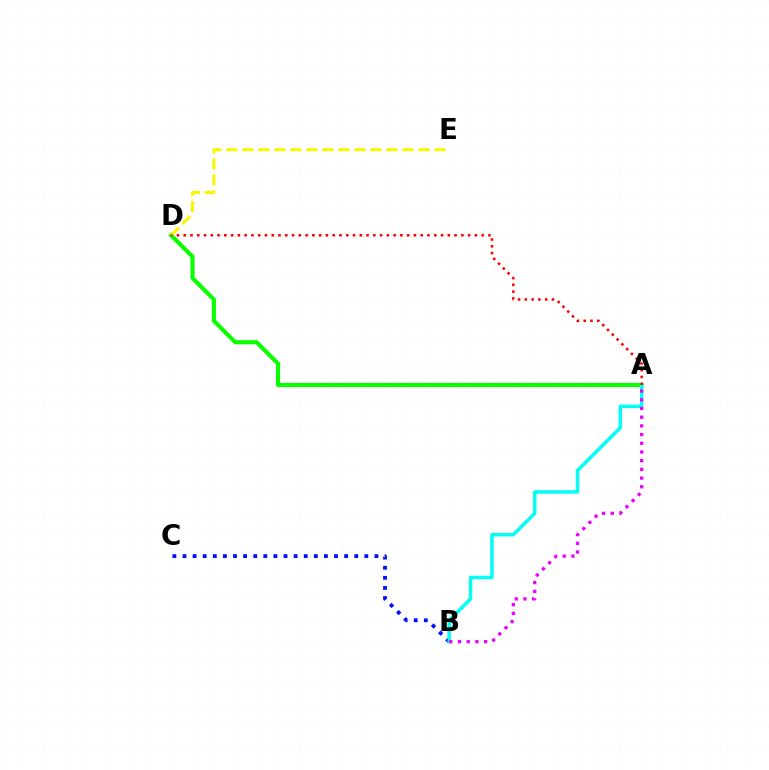{('A', 'D'): [{'color': '#08ff00', 'line_style': 'solid', 'thickness': 2.95}, {'color': '#ff0000', 'line_style': 'dotted', 'thickness': 1.84}], ('B', 'C'): [{'color': '#0010ff', 'line_style': 'dotted', 'thickness': 2.74}], ('D', 'E'): [{'color': '#fcf500', 'line_style': 'dashed', 'thickness': 2.18}], ('A', 'B'): [{'color': '#00fff6', 'line_style': 'solid', 'thickness': 2.49}, {'color': '#ee00ff', 'line_style': 'dotted', 'thickness': 2.36}]}